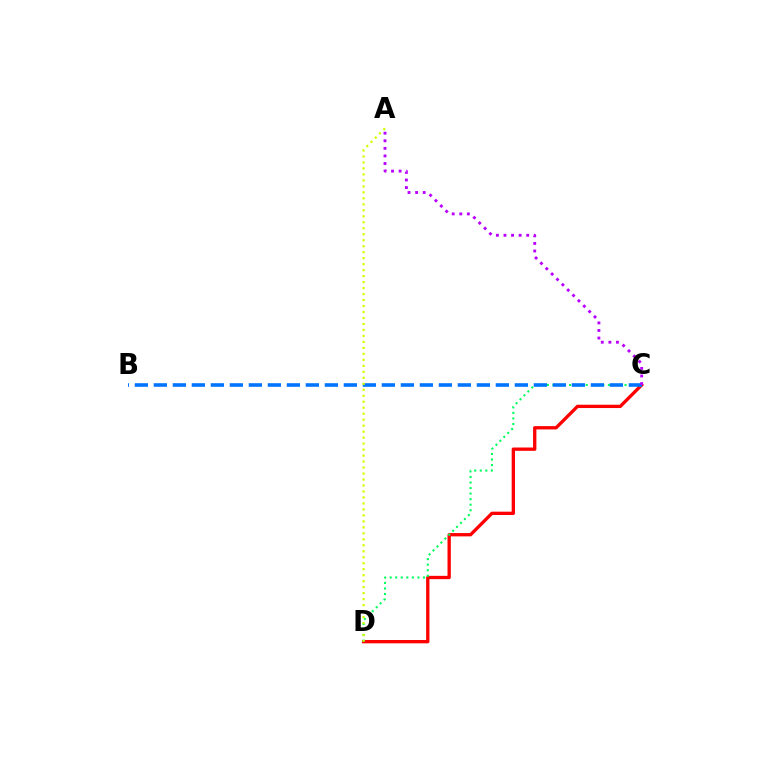{('C', 'D'): [{'color': '#ff0000', 'line_style': 'solid', 'thickness': 2.39}, {'color': '#00ff5c', 'line_style': 'dotted', 'thickness': 1.51}], ('B', 'C'): [{'color': '#0074ff', 'line_style': 'dashed', 'thickness': 2.58}], ('A', 'C'): [{'color': '#b900ff', 'line_style': 'dotted', 'thickness': 2.06}], ('A', 'D'): [{'color': '#d1ff00', 'line_style': 'dotted', 'thickness': 1.63}]}